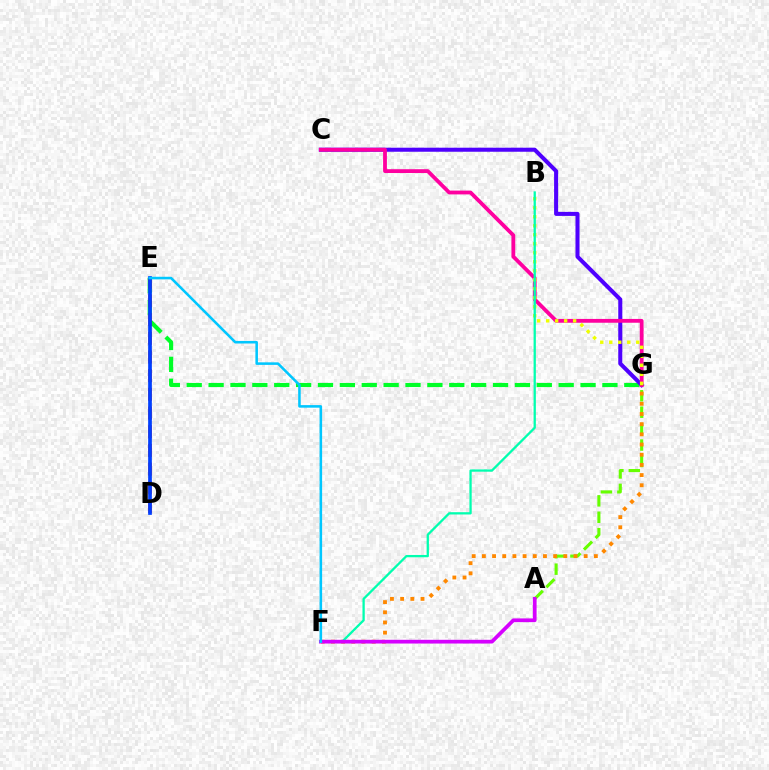{('E', 'G'): [{'color': '#00ff27', 'line_style': 'dashed', 'thickness': 2.97}], ('C', 'G'): [{'color': '#4f00ff', 'line_style': 'solid', 'thickness': 2.91}, {'color': '#ff00a0', 'line_style': 'solid', 'thickness': 2.74}], ('D', 'E'): [{'color': '#ff0000', 'line_style': 'dashed', 'thickness': 2.54}, {'color': '#003fff', 'line_style': 'solid', 'thickness': 2.67}], ('A', 'G'): [{'color': '#66ff00', 'line_style': 'dashed', 'thickness': 2.23}], ('B', 'G'): [{'color': '#eeff00', 'line_style': 'dotted', 'thickness': 2.44}], ('F', 'G'): [{'color': '#ff8800', 'line_style': 'dotted', 'thickness': 2.77}], ('B', 'F'): [{'color': '#00ffaf', 'line_style': 'solid', 'thickness': 1.65}], ('A', 'F'): [{'color': '#d600ff', 'line_style': 'solid', 'thickness': 2.69}], ('E', 'F'): [{'color': '#00c7ff', 'line_style': 'solid', 'thickness': 1.84}]}